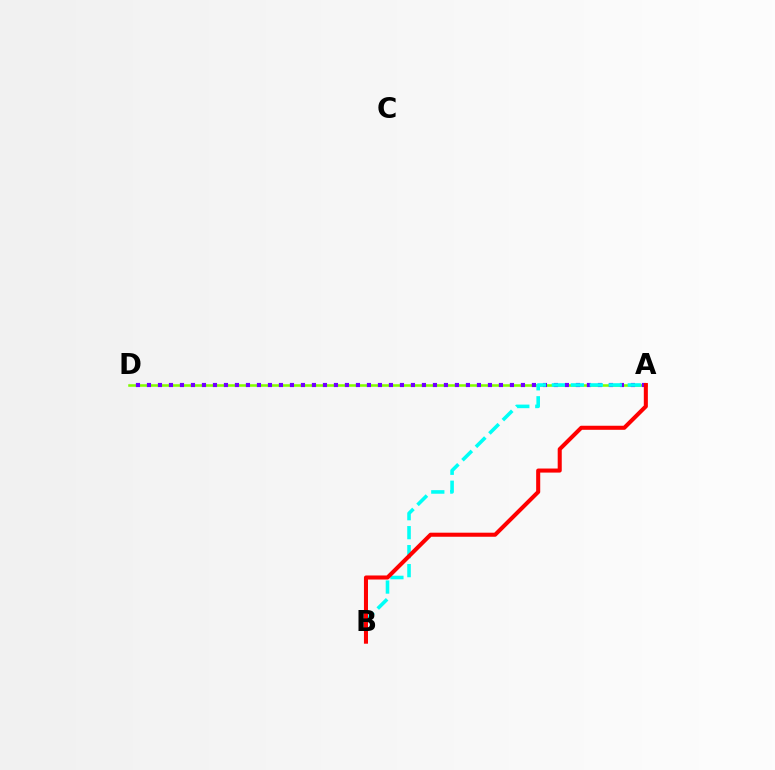{('A', 'D'): [{'color': '#84ff00', 'line_style': 'solid', 'thickness': 1.84}, {'color': '#7200ff', 'line_style': 'dotted', 'thickness': 2.99}], ('A', 'B'): [{'color': '#00fff6', 'line_style': 'dashed', 'thickness': 2.58}, {'color': '#ff0000', 'line_style': 'solid', 'thickness': 2.92}]}